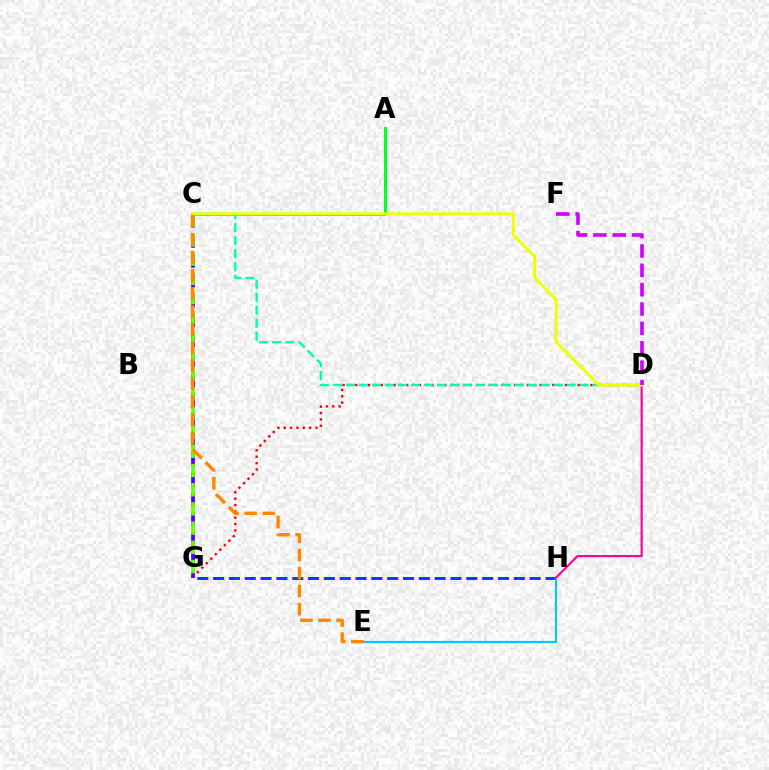{('G', 'H'): [{'color': '#003fff', 'line_style': 'dashed', 'thickness': 2.15}], ('D', 'G'): [{'color': '#ff0000', 'line_style': 'dotted', 'thickness': 1.73}], ('E', 'H'): [{'color': '#00c7ff', 'line_style': 'solid', 'thickness': 1.56}], ('C', 'G'): [{'color': '#4f00ff', 'line_style': 'dashed', 'thickness': 2.7}, {'color': '#66ff00', 'line_style': 'dashed', 'thickness': 2.61}], ('D', 'H'): [{'color': '#ff00a0', 'line_style': 'solid', 'thickness': 1.58}], ('C', 'D'): [{'color': '#00ffaf', 'line_style': 'dashed', 'thickness': 1.77}, {'color': '#eeff00', 'line_style': 'solid', 'thickness': 2.12}], ('A', 'C'): [{'color': '#00ff27', 'line_style': 'solid', 'thickness': 2.11}], ('C', 'E'): [{'color': '#ff8800', 'line_style': 'dashed', 'thickness': 2.46}], ('D', 'F'): [{'color': '#d600ff', 'line_style': 'dashed', 'thickness': 2.63}]}